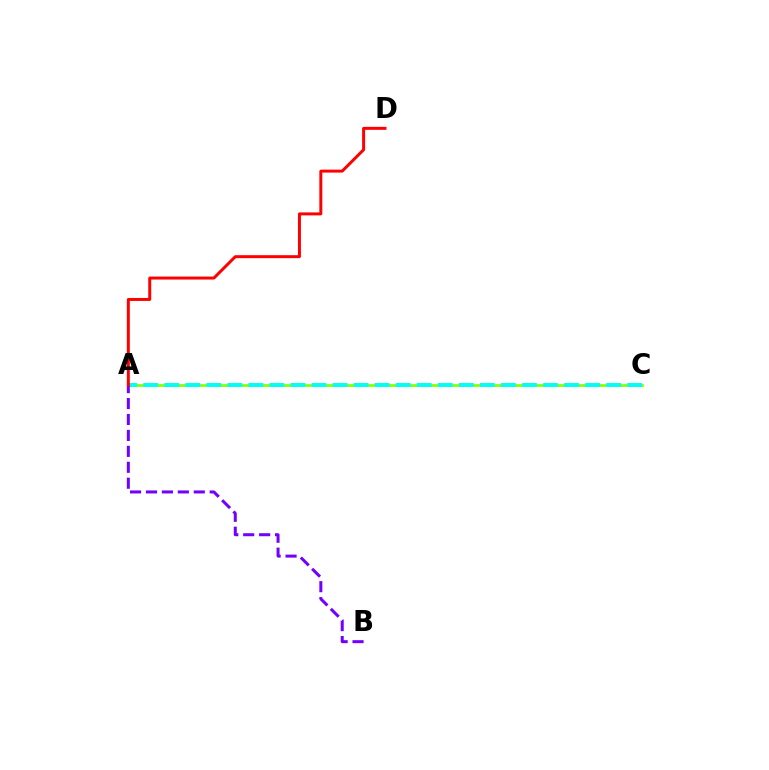{('A', 'C'): [{'color': '#84ff00', 'line_style': 'solid', 'thickness': 1.94}, {'color': '#00fff6', 'line_style': 'dashed', 'thickness': 2.86}], ('A', 'B'): [{'color': '#7200ff', 'line_style': 'dashed', 'thickness': 2.16}], ('A', 'D'): [{'color': '#ff0000', 'line_style': 'solid', 'thickness': 2.14}]}